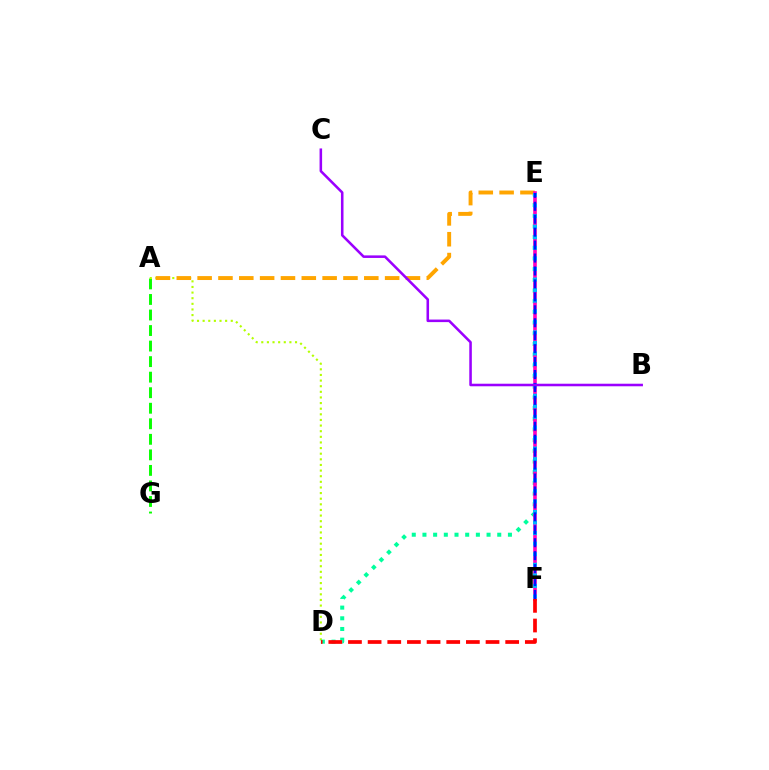{('A', 'G'): [{'color': '#08ff00', 'line_style': 'dashed', 'thickness': 2.11}], ('A', 'D'): [{'color': '#b3ff00', 'line_style': 'dotted', 'thickness': 1.53}], ('D', 'E'): [{'color': '#00ff9d', 'line_style': 'dotted', 'thickness': 2.9}], ('A', 'E'): [{'color': '#ffa500', 'line_style': 'dashed', 'thickness': 2.83}], ('E', 'F'): [{'color': '#ff00bd', 'line_style': 'solid', 'thickness': 2.59}, {'color': '#00b5ff', 'line_style': 'dotted', 'thickness': 2.87}, {'color': '#0010ff', 'line_style': 'dashed', 'thickness': 1.76}], ('D', 'F'): [{'color': '#ff0000', 'line_style': 'dashed', 'thickness': 2.67}], ('B', 'C'): [{'color': '#9b00ff', 'line_style': 'solid', 'thickness': 1.84}]}